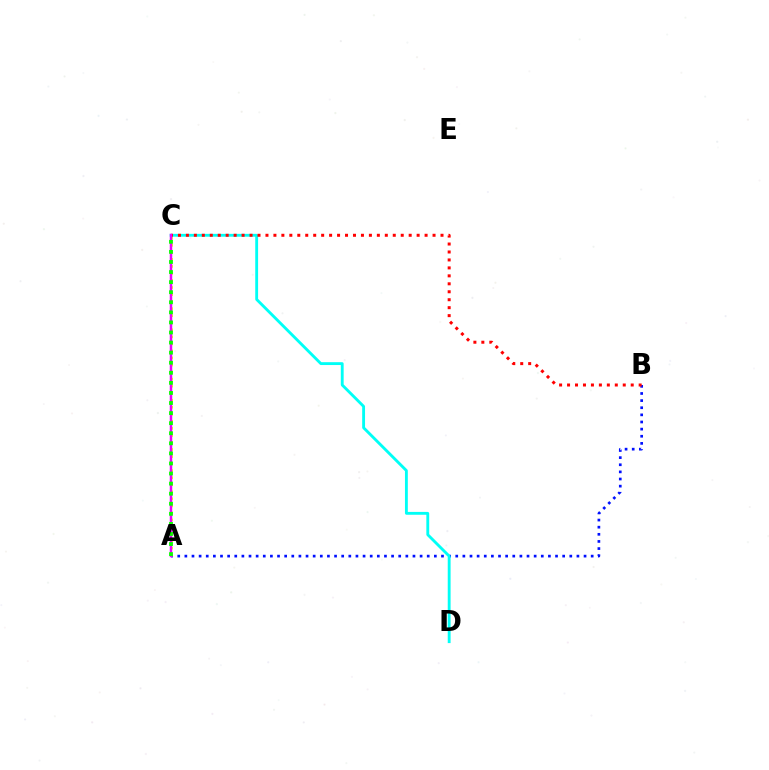{('A', 'B'): [{'color': '#0010ff', 'line_style': 'dotted', 'thickness': 1.94}], ('C', 'D'): [{'color': '#00fff6', 'line_style': 'solid', 'thickness': 2.05}], ('B', 'C'): [{'color': '#ff0000', 'line_style': 'dotted', 'thickness': 2.16}], ('A', 'C'): [{'color': '#fcf500', 'line_style': 'dotted', 'thickness': 1.91}, {'color': '#ee00ff', 'line_style': 'solid', 'thickness': 1.79}, {'color': '#08ff00', 'line_style': 'dotted', 'thickness': 2.74}]}